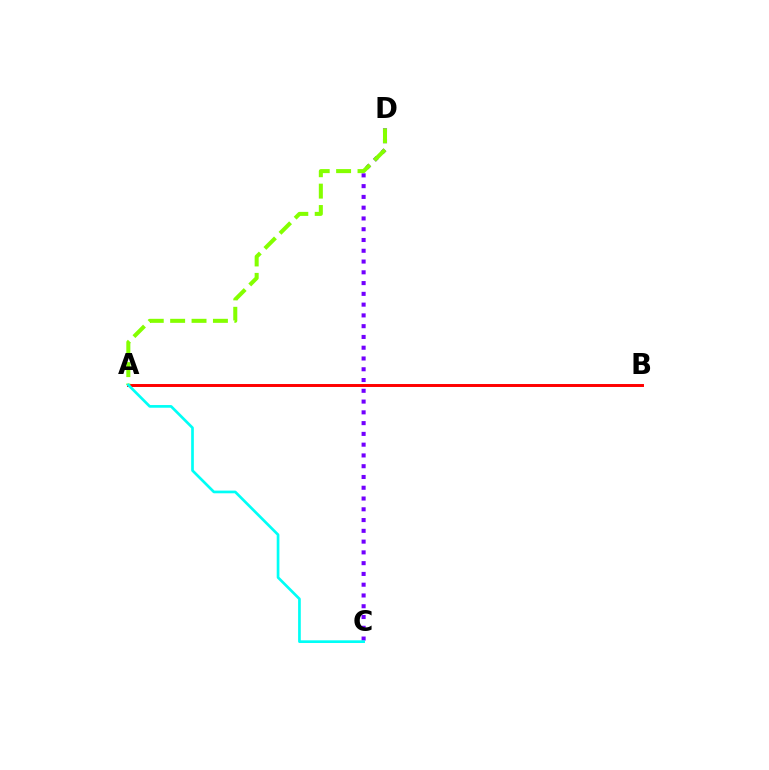{('A', 'B'): [{'color': '#ff0000', 'line_style': 'solid', 'thickness': 2.13}], ('C', 'D'): [{'color': '#7200ff', 'line_style': 'dotted', 'thickness': 2.93}], ('A', 'D'): [{'color': '#84ff00', 'line_style': 'dashed', 'thickness': 2.91}], ('A', 'C'): [{'color': '#00fff6', 'line_style': 'solid', 'thickness': 1.93}]}